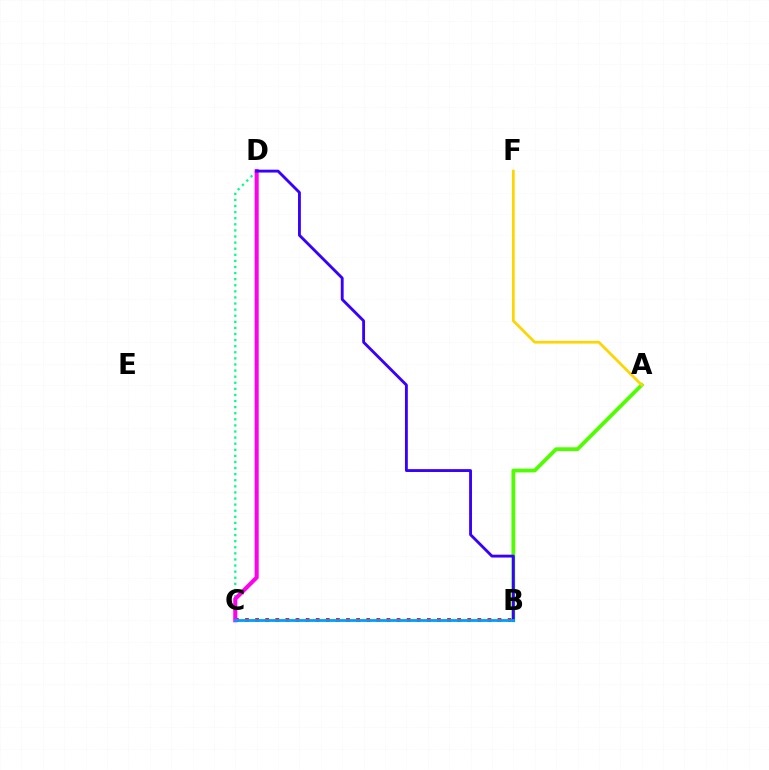{('C', 'D'): [{'color': '#00ff86', 'line_style': 'dotted', 'thickness': 1.66}, {'color': '#ff00ed', 'line_style': 'solid', 'thickness': 2.92}], ('B', 'C'): [{'color': '#ff0000', 'line_style': 'dotted', 'thickness': 2.74}, {'color': '#009eff', 'line_style': 'solid', 'thickness': 2.01}], ('A', 'B'): [{'color': '#4fff00', 'line_style': 'solid', 'thickness': 2.72}], ('B', 'D'): [{'color': '#3700ff', 'line_style': 'solid', 'thickness': 2.05}], ('A', 'F'): [{'color': '#ffd500', 'line_style': 'solid', 'thickness': 1.97}]}